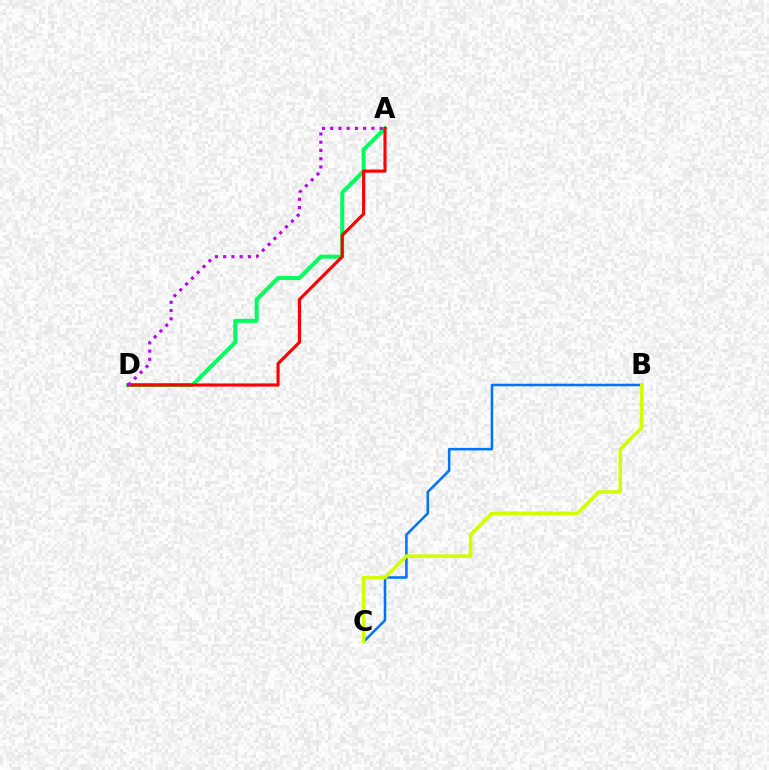{('B', 'C'): [{'color': '#0074ff', 'line_style': 'solid', 'thickness': 1.83}, {'color': '#d1ff00', 'line_style': 'solid', 'thickness': 2.56}], ('A', 'D'): [{'color': '#00ff5c', 'line_style': 'solid', 'thickness': 2.88}, {'color': '#ff0000', 'line_style': 'solid', 'thickness': 2.24}, {'color': '#b900ff', 'line_style': 'dotted', 'thickness': 2.24}]}